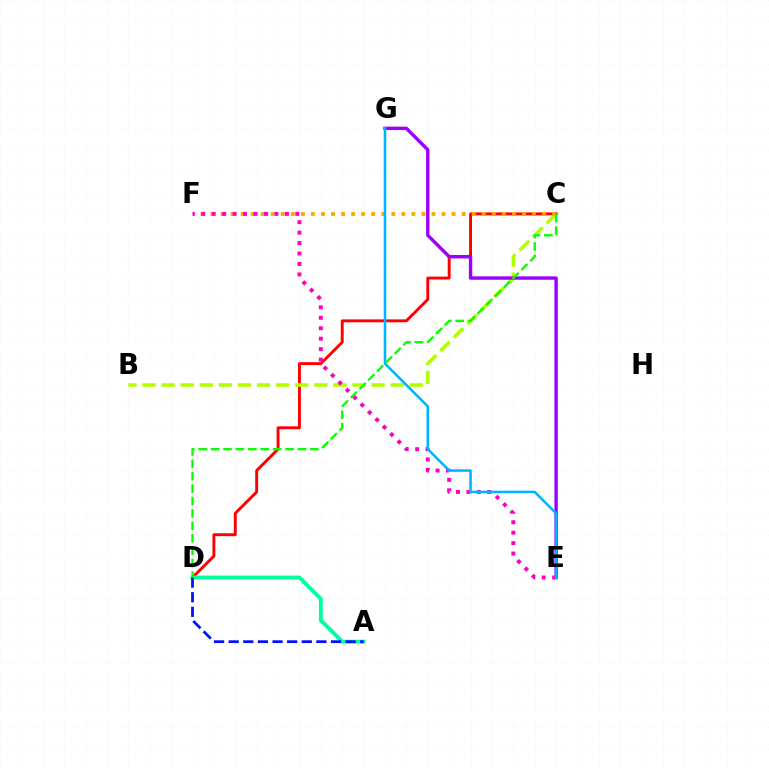{('C', 'D'): [{'color': '#ff0000', 'line_style': 'solid', 'thickness': 2.1}, {'color': '#08ff00', 'line_style': 'dashed', 'thickness': 1.69}], ('A', 'D'): [{'color': '#00ff9d', 'line_style': 'solid', 'thickness': 2.79}, {'color': '#0010ff', 'line_style': 'dashed', 'thickness': 1.99}], ('B', 'C'): [{'color': '#b3ff00', 'line_style': 'dashed', 'thickness': 2.59}], ('C', 'F'): [{'color': '#ffa500', 'line_style': 'dotted', 'thickness': 2.73}], ('E', 'G'): [{'color': '#9b00ff', 'line_style': 'solid', 'thickness': 2.45}, {'color': '#00b5ff', 'line_style': 'solid', 'thickness': 1.83}], ('E', 'F'): [{'color': '#ff00bd', 'line_style': 'dotted', 'thickness': 2.84}]}